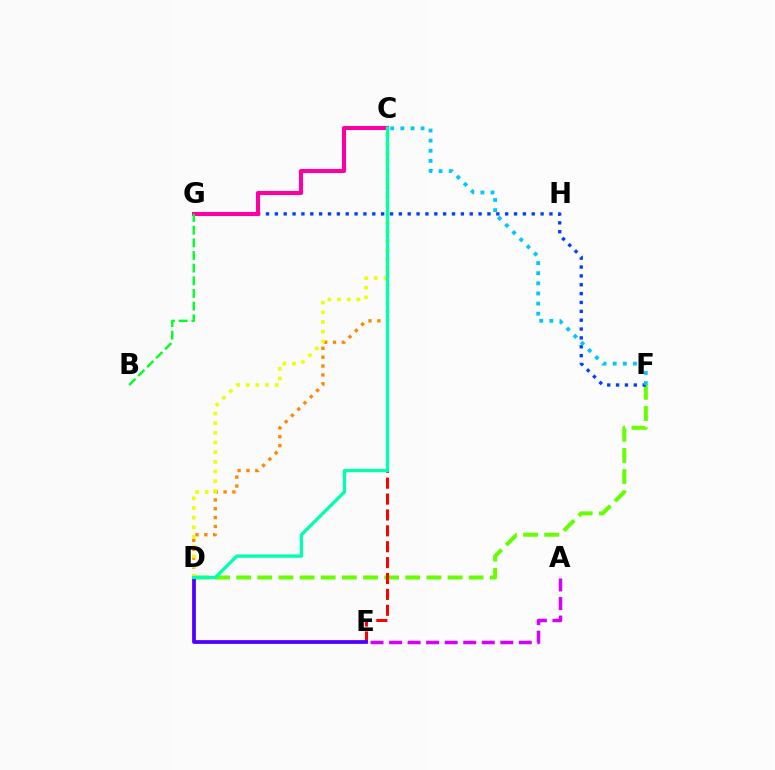{('D', 'F'): [{'color': '#66ff00', 'line_style': 'dashed', 'thickness': 2.87}], ('C', 'E'): [{'color': '#ff0000', 'line_style': 'dashed', 'thickness': 2.16}], ('F', 'G'): [{'color': '#003fff', 'line_style': 'dotted', 'thickness': 2.41}], ('C', 'F'): [{'color': '#00c7ff', 'line_style': 'dotted', 'thickness': 2.75}], ('C', 'D'): [{'color': '#ff8800', 'line_style': 'dotted', 'thickness': 2.41}, {'color': '#eeff00', 'line_style': 'dotted', 'thickness': 2.63}, {'color': '#00ffaf', 'line_style': 'solid', 'thickness': 2.38}], ('D', 'E'): [{'color': '#4f00ff', 'line_style': 'solid', 'thickness': 2.71}], ('C', 'G'): [{'color': '#ff00a0', 'line_style': 'solid', 'thickness': 2.95}], ('A', 'E'): [{'color': '#d600ff', 'line_style': 'dashed', 'thickness': 2.52}], ('B', 'G'): [{'color': '#00ff27', 'line_style': 'dashed', 'thickness': 1.72}]}